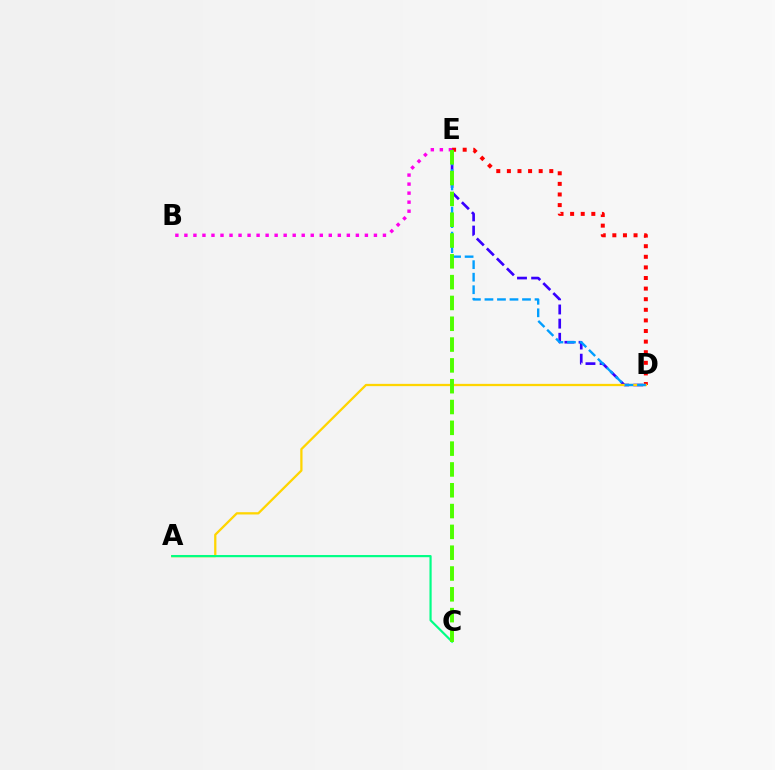{('B', 'E'): [{'color': '#ff00ed', 'line_style': 'dotted', 'thickness': 2.45}], ('D', 'E'): [{'color': '#3700ff', 'line_style': 'dashed', 'thickness': 1.92}, {'color': '#ff0000', 'line_style': 'dotted', 'thickness': 2.88}, {'color': '#009eff', 'line_style': 'dashed', 'thickness': 1.7}], ('A', 'D'): [{'color': '#ffd500', 'line_style': 'solid', 'thickness': 1.64}], ('A', 'C'): [{'color': '#00ff86', 'line_style': 'solid', 'thickness': 1.57}], ('C', 'E'): [{'color': '#4fff00', 'line_style': 'dashed', 'thickness': 2.83}]}